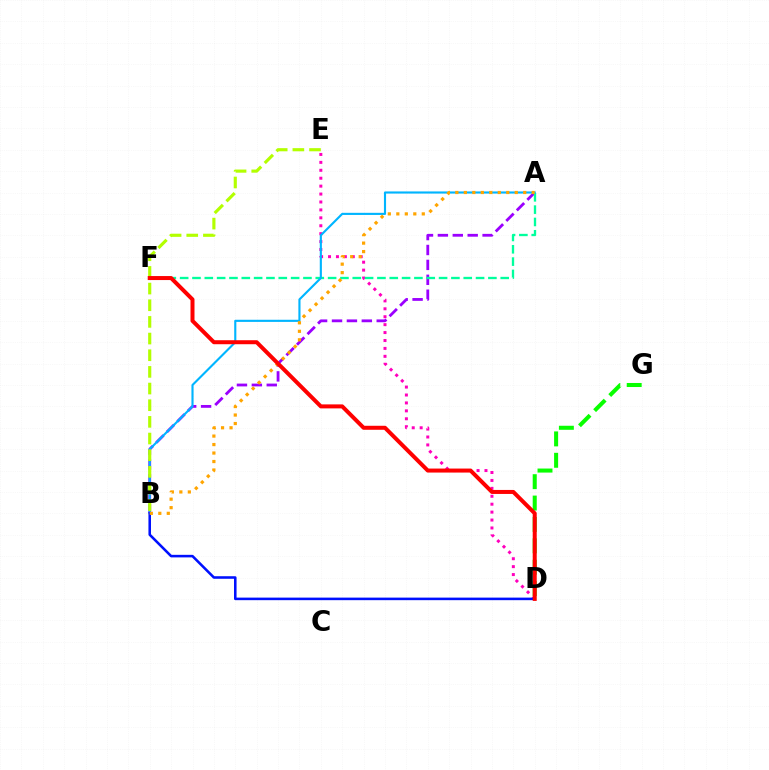{('D', 'E'): [{'color': '#ff00bd', 'line_style': 'dotted', 'thickness': 2.15}], ('A', 'B'): [{'color': '#9b00ff', 'line_style': 'dashed', 'thickness': 2.03}, {'color': '#00b5ff', 'line_style': 'solid', 'thickness': 1.53}, {'color': '#ffa500', 'line_style': 'dotted', 'thickness': 2.31}], ('A', 'F'): [{'color': '#00ff9d', 'line_style': 'dashed', 'thickness': 1.67}], ('D', 'G'): [{'color': '#08ff00', 'line_style': 'dashed', 'thickness': 2.91}], ('B', 'E'): [{'color': '#b3ff00', 'line_style': 'dashed', 'thickness': 2.26}], ('B', 'D'): [{'color': '#0010ff', 'line_style': 'solid', 'thickness': 1.84}], ('D', 'F'): [{'color': '#ff0000', 'line_style': 'solid', 'thickness': 2.88}]}